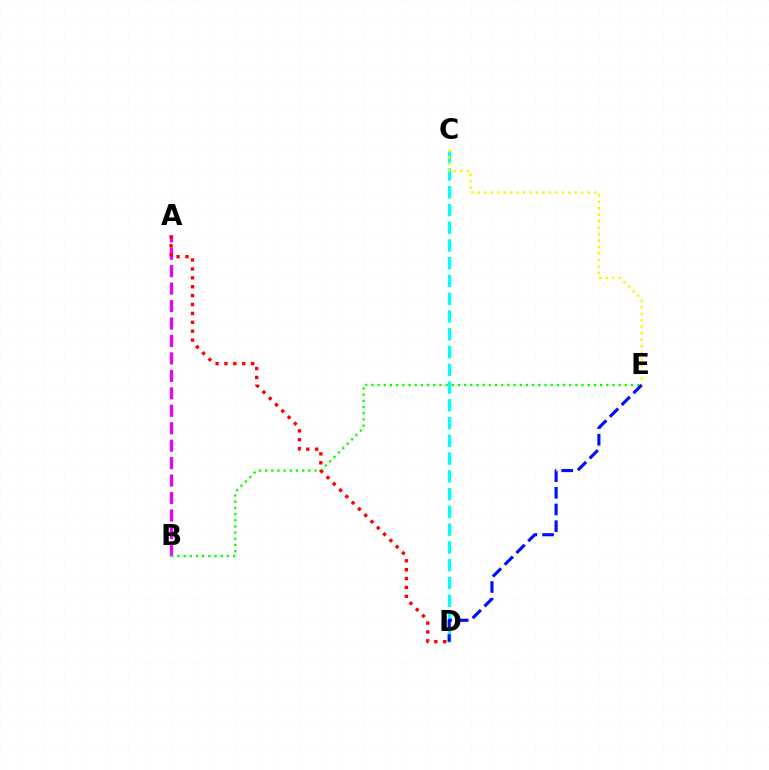{('A', 'B'): [{'color': '#ee00ff', 'line_style': 'dashed', 'thickness': 2.37}], ('C', 'D'): [{'color': '#00fff6', 'line_style': 'dashed', 'thickness': 2.41}], ('B', 'E'): [{'color': '#08ff00', 'line_style': 'dotted', 'thickness': 1.68}], ('C', 'E'): [{'color': '#fcf500', 'line_style': 'dotted', 'thickness': 1.76}], ('A', 'D'): [{'color': '#ff0000', 'line_style': 'dotted', 'thickness': 2.42}], ('D', 'E'): [{'color': '#0010ff', 'line_style': 'dashed', 'thickness': 2.26}]}